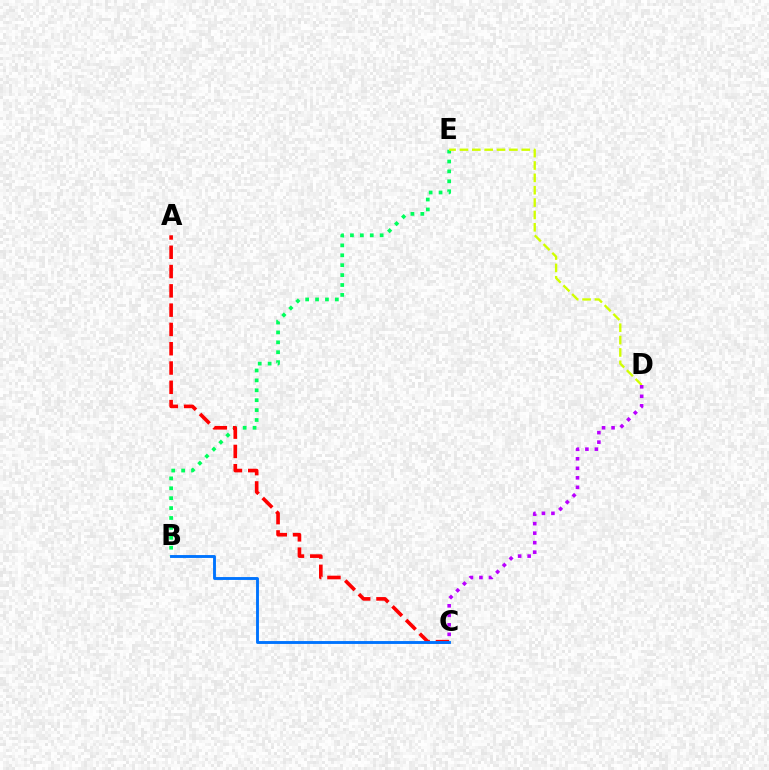{('B', 'E'): [{'color': '#00ff5c', 'line_style': 'dotted', 'thickness': 2.69}], ('A', 'C'): [{'color': '#ff0000', 'line_style': 'dashed', 'thickness': 2.62}], ('D', 'E'): [{'color': '#d1ff00', 'line_style': 'dashed', 'thickness': 1.68}], ('C', 'D'): [{'color': '#b900ff', 'line_style': 'dotted', 'thickness': 2.58}], ('B', 'C'): [{'color': '#0074ff', 'line_style': 'solid', 'thickness': 2.08}]}